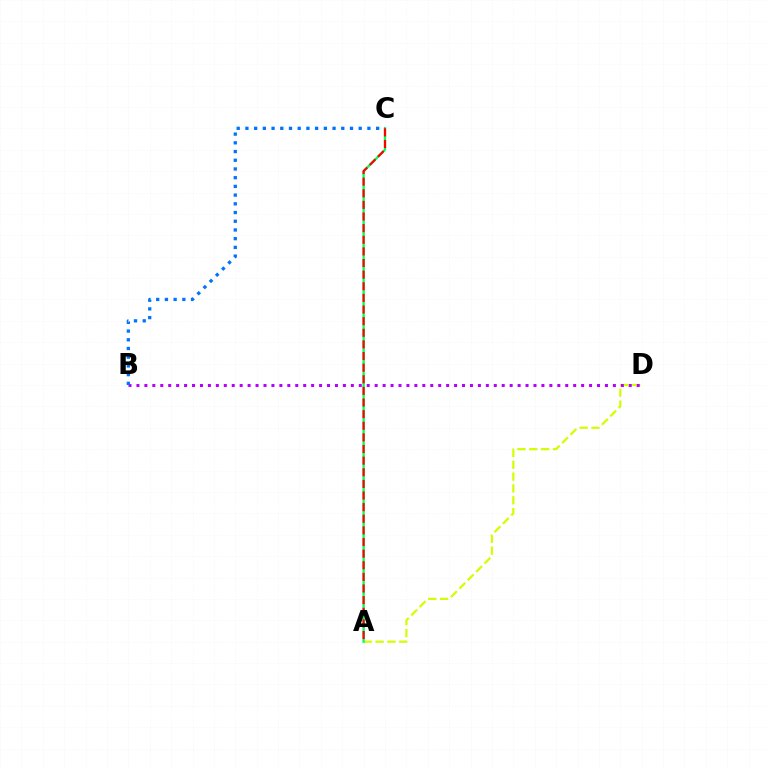{('A', 'D'): [{'color': '#d1ff00', 'line_style': 'dashed', 'thickness': 1.61}], ('A', 'C'): [{'color': '#00ff5c', 'line_style': 'solid', 'thickness': 1.66}, {'color': '#ff0000', 'line_style': 'dashed', 'thickness': 1.58}], ('B', 'D'): [{'color': '#b900ff', 'line_style': 'dotted', 'thickness': 2.16}], ('B', 'C'): [{'color': '#0074ff', 'line_style': 'dotted', 'thickness': 2.37}]}